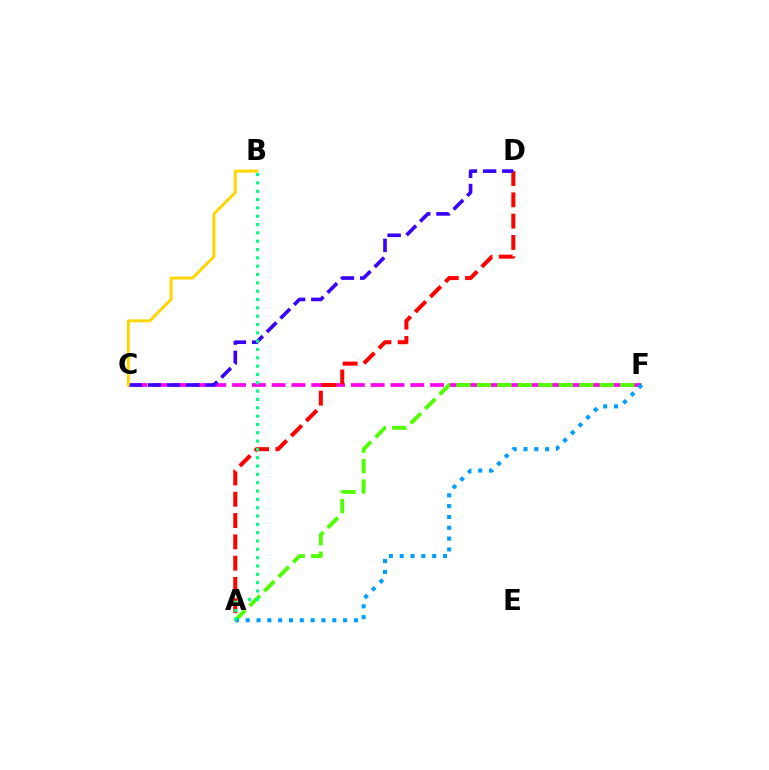{('C', 'F'): [{'color': '#ff00ed', 'line_style': 'dashed', 'thickness': 2.69}], ('A', 'D'): [{'color': '#ff0000', 'line_style': 'dashed', 'thickness': 2.89}], ('A', 'F'): [{'color': '#4fff00', 'line_style': 'dashed', 'thickness': 2.78}, {'color': '#009eff', 'line_style': 'dotted', 'thickness': 2.94}], ('C', 'D'): [{'color': '#3700ff', 'line_style': 'dashed', 'thickness': 2.61}], ('A', 'B'): [{'color': '#00ff86', 'line_style': 'dotted', 'thickness': 2.26}], ('B', 'C'): [{'color': '#ffd500', 'line_style': 'solid', 'thickness': 2.11}]}